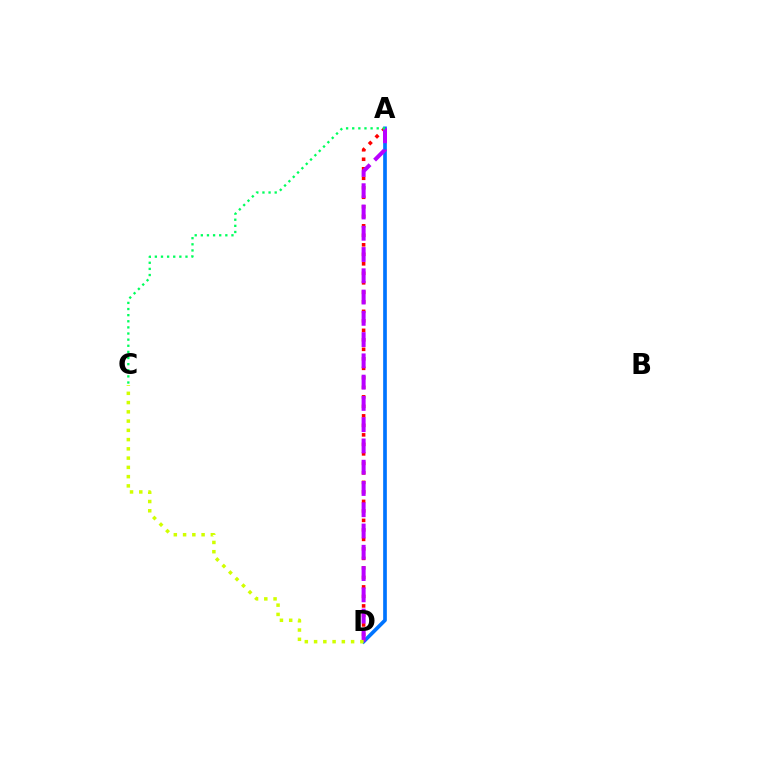{('A', 'D'): [{'color': '#ff0000', 'line_style': 'dotted', 'thickness': 2.58}, {'color': '#0074ff', 'line_style': 'solid', 'thickness': 2.65}, {'color': '#b900ff', 'line_style': 'dashed', 'thickness': 2.89}], ('A', 'C'): [{'color': '#00ff5c', 'line_style': 'dotted', 'thickness': 1.66}], ('C', 'D'): [{'color': '#d1ff00', 'line_style': 'dotted', 'thickness': 2.51}]}